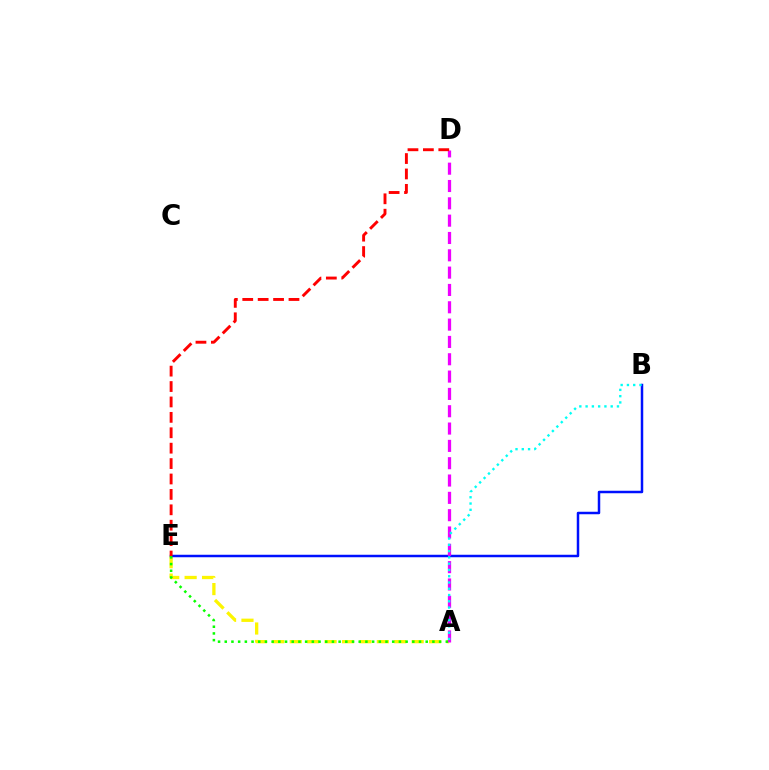{('A', 'E'): [{'color': '#fcf500', 'line_style': 'dashed', 'thickness': 2.37}, {'color': '#08ff00', 'line_style': 'dotted', 'thickness': 1.82}], ('B', 'E'): [{'color': '#0010ff', 'line_style': 'solid', 'thickness': 1.8}], ('A', 'D'): [{'color': '#ee00ff', 'line_style': 'dashed', 'thickness': 2.35}], ('D', 'E'): [{'color': '#ff0000', 'line_style': 'dashed', 'thickness': 2.09}], ('A', 'B'): [{'color': '#00fff6', 'line_style': 'dotted', 'thickness': 1.7}]}